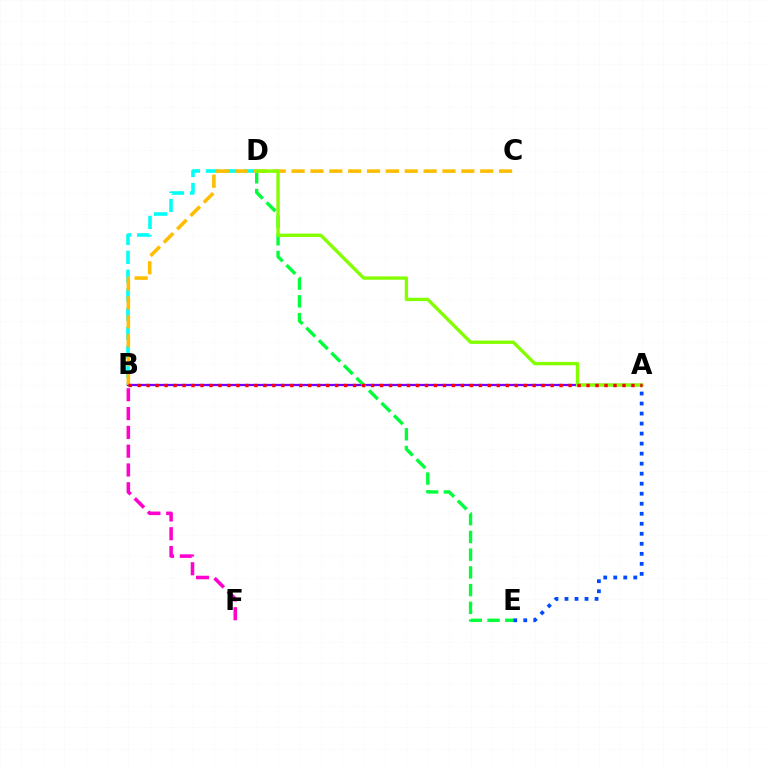{('B', 'D'): [{'color': '#00fff6', 'line_style': 'dashed', 'thickness': 2.58}], ('A', 'B'): [{'color': '#7200ff', 'line_style': 'solid', 'thickness': 1.64}, {'color': '#ff0000', 'line_style': 'dotted', 'thickness': 2.44}], ('D', 'E'): [{'color': '#00ff39', 'line_style': 'dashed', 'thickness': 2.41}], ('B', 'F'): [{'color': '#ff00cf', 'line_style': 'dashed', 'thickness': 2.55}], ('A', 'E'): [{'color': '#004bff', 'line_style': 'dotted', 'thickness': 2.72}], ('B', 'C'): [{'color': '#ffbd00', 'line_style': 'dashed', 'thickness': 2.56}], ('A', 'D'): [{'color': '#84ff00', 'line_style': 'solid', 'thickness': 2.42}]}